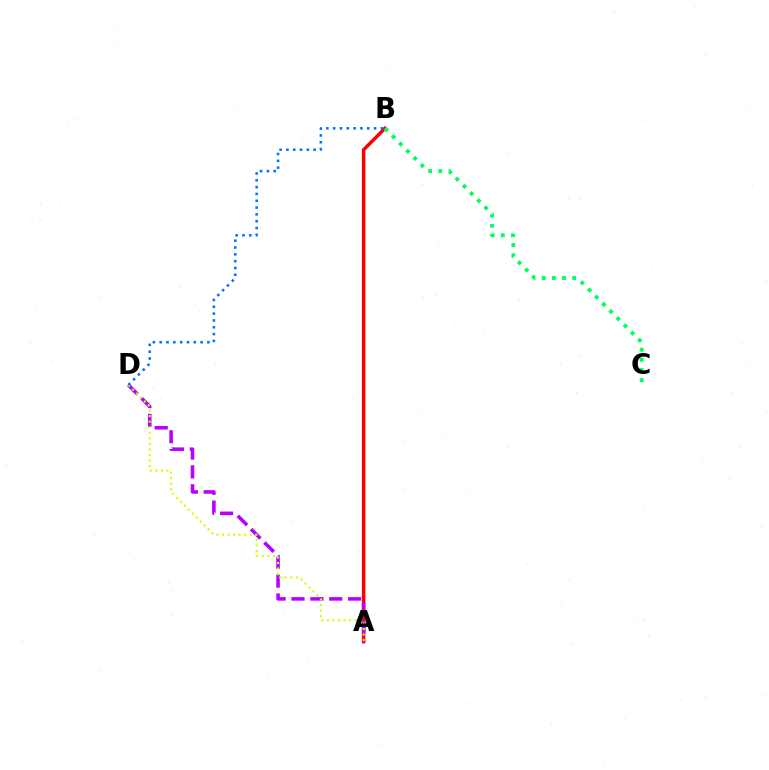{('A', 'B'): [{'color': '#ff0000', 'line_style': 'solid', 'thickness': 2.5}], ('A', 'D'): [{'color': '#b900ff', 'line_style': 'dashed', 'thickness': 2.56}, {'color': '#d1ff00', 'line_style': 'dotted', 'thickness': 1.51}], ('B', 'D'): [{'color': '#0074ff', 'line_style': 'dotted', 'thickness': 1.85}], ('B', 'C'): [{'color': '#00ff5c', 'line_style': 'dotted', 'thickness': 2.76}]}